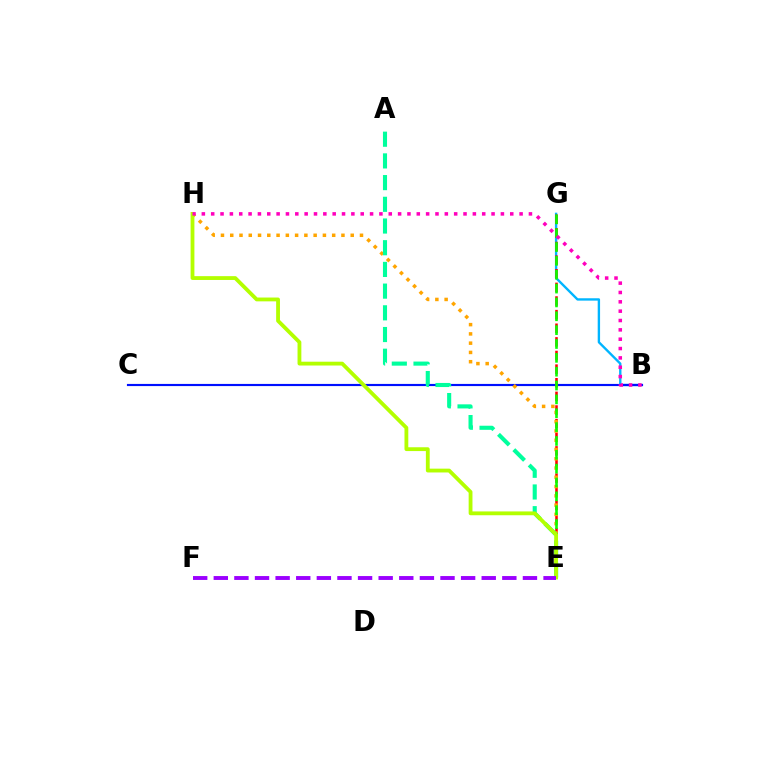{('B', 'G'): [{'color': '#00b5ff', 'line_style': 'solid', 'thickness': 1.71}], ('B', 'C'): [{'color': '#0010ff', 'line_style': 'solid', 'thickness': 1.55}], ('E', 'G'): [{'color': '#ff0000', 'line_style': 'dashed', 'thickness': 1.85}, {'color': '#08ff00', 'line_style': 'dashed', 'thickness': 1.88}], ('E', 'H'): [{'color': '#ffa500', 'line_style': 'dotted', 'thickness': 2.52}, {'color': '#b3ff00', 'line_style': 'solid', 'thickness': 2.75}], ('A', 'E'): [{'color': '#00ff9d', 'line_style': 'dashed', 'thickness': 2.95}], ('B', 'H'): [{'color': '#ff00bd', 'line_style': 'dotted', 'thickness': 2.54}], ('E', 'F'): [{'color': '#9b00ff', 'line_style': 'dashed', 'thickness': 2.8}]}